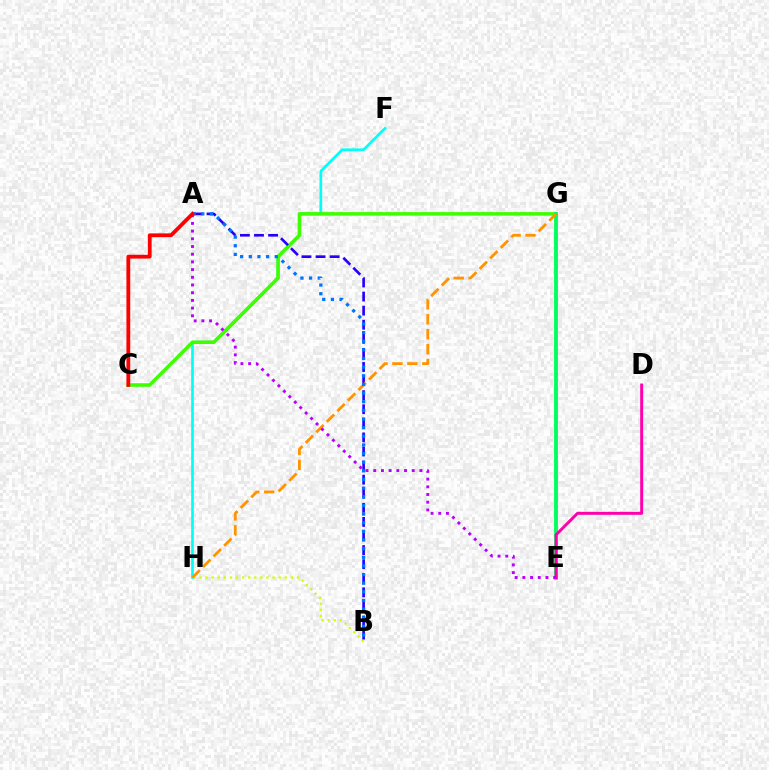{('B', 'H'): [{'color': '#d1ff00', 'line_style': 'dotted', 'thickness': 1.66}], ('F', 'H'): [{'color': '#00fff6', 'line_style': 'solid', 'thickness': 1.92}], ('C', 'G'): [{'color': '#3dff00', 'line_style': 'solid', 'thickness': 2.56}], ('A', 'B'): [{'color': '#2500ff', 'line_style': 'dashed', 'thickness': 1.91}, {'color': '#0074ff', 'line_style': 'dotted', 'thickness': 2.35}], ('E', 'G'): [{'color': '#00ff5c', 'line_style': 'solid', 'thickness': 2.75}], ('G', 'H'): [{'color': '#ff9400', 'line_style': 'dashed', 'thickness': 2.03}], ('D', 'E'): [{'color': '#ff00ac', 'line_style': 'solid', 'thickness': 2.13}], ('A', 'E'): [{'color': '#b900ff', 'line_style': 'dotted', 'thickness': 2.09}], ('A', 'C'): [{'color': '#ff0000', 'line_style': 'solid', 'thickness': 2.74}]}